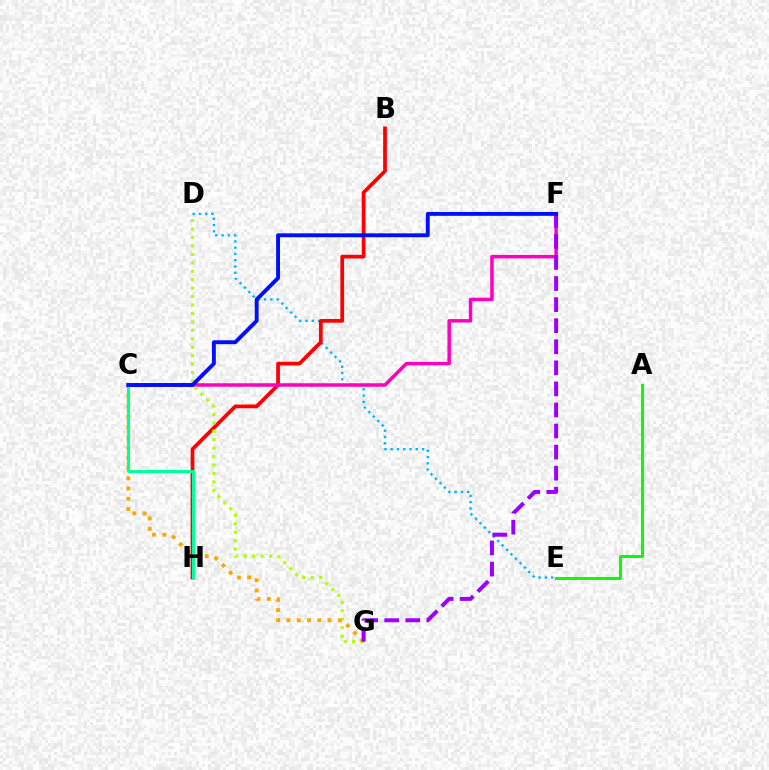{('D', 'E'): [{'color': '#00b5ff', 'line_style': 'dotted', 'thickness': 1.71}], ('B', 'H'): [{'color': '#ff0000', 'line_style': 'solid', 'thickness': 2.68}], ('C', 'F'): [{'color': '#ff00bd', 'line_style': 'solid', 'thickness': 2.51}, {'color': '#0010ff', 'line_style': 'solid', 'thickness': 2.8}], ('D', 'G'): [{'color': '#b3ff00', 'line_style': 'dotted', 'thickness': 2.29}], ('C', 'G'): [{'color': '#ffa500', 'line_style': 'dotted', 'thickness': 2.79}], ('C', 'H'): [{'color': '#00ff9d', 'line_style': 'solid', 'thickness': 2.21}], ('F', 'G'): [{'color': '#9b00ff', 'line_style': 'dashed', 'thickness': 2.86}], ('A', 'E'): [{'color': '#08ff00', 'line_style': 'solid', 'thickness': 2.15}]}